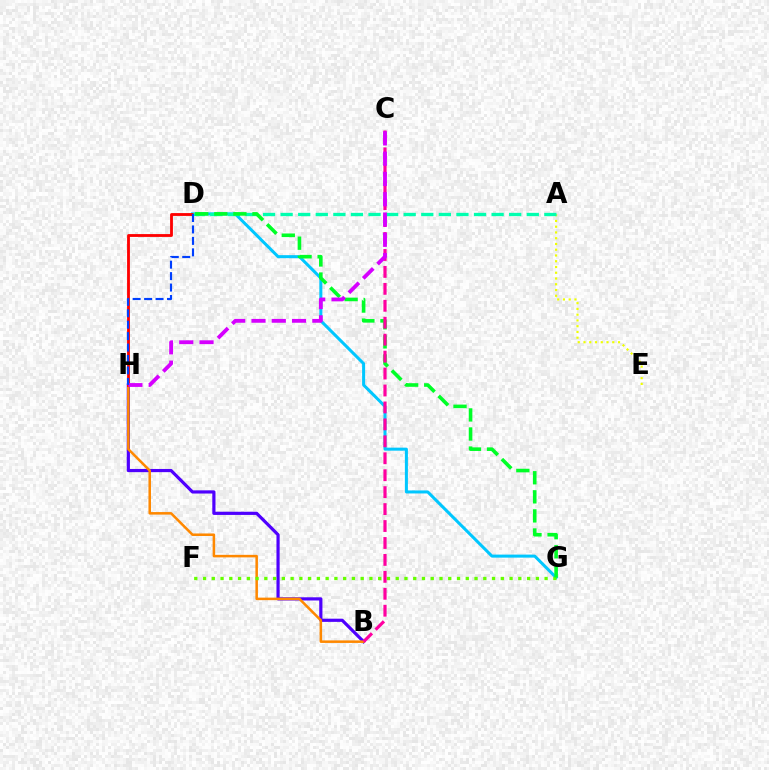{('A', 'E'): [{'color': '#eeff00', 'line_style': 'dotted', 'thickness': 1.56}], ('D', 'G'): [{'color': '#00c7ff', 'line_style': 'solid', 'thickness': 2.18}, {'color': '#00ff27', 'line_style': 'dashed', 'thickness': 2.59}], ('B', 'H'): [{'color': '#4f00ff', 'line_style': 'solid', 'thickness': 2.29}, {'color': '#ff8800', 'line_style': 'solid', 'thickness': 1.82}], ('F', 'G'): [{'color': '#66ff00', 'line_style': 'dotted', 'thickness': 2.38}], ('D', 'H'): [{'color': '#ff0000', 'line_style': 'solid', 'thickness': 2.04}, {'color': '#003fff', 'line_style': 'dashed', 'thickness': 1.55}], ('A', 'D'): [{'color': '#00ffaf', 'line_style': 'dashed', 'thickness': 2.39}], ('B', 'C'): [{'color': '#ff00a0', 'line_style': 'dashed', 'thickness': 2.3}], ('C', 'H'): [{'color': '#d600ff', 'line_style': 'dashed', 'thickness': 2.75}]}